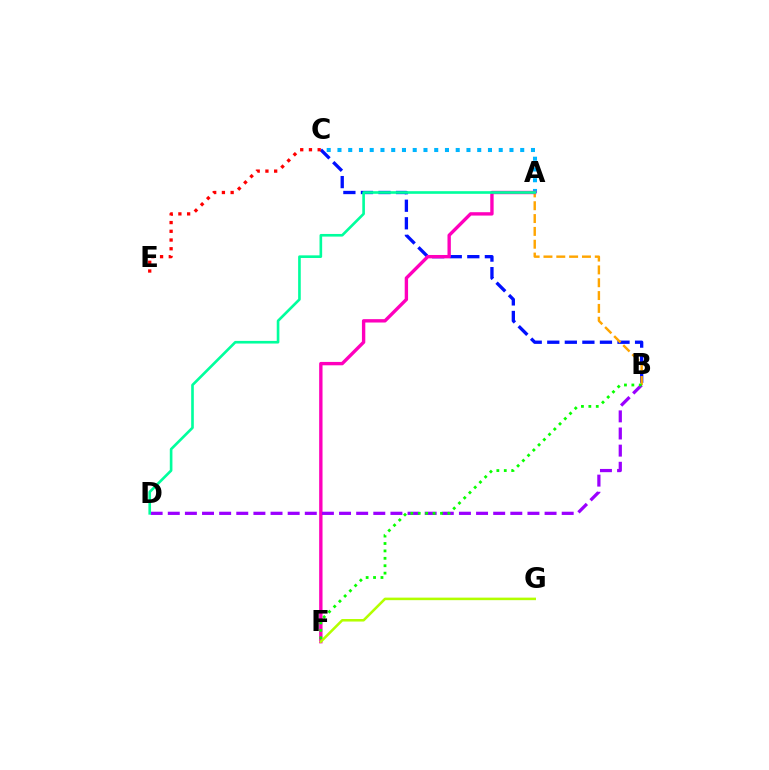{('B', 'C'): [{'color': '#0010ff', 'line_style': 'dashed', 'thickness': 2.39}], ('A', 'C'): [{'color': '#00b5ff', 'line_style': 'dotted', 'thickness': 2.92}], ('C', 'E'): [{'color': '#ff0000', 'line_style': 'dotted', 'thickness': 2.37}], ('A', 'B'): [{'color': '#ffa500', 'line_style': 'dashed', 'thickness': 1.74}], ('A', 'F'): [{'color': '#ff00bd', 'line_style': 'solid', 'thickness': 2.43}], ('F', 'G'): [{'color': '#b3ff00', 'line_style': 'solid', 'thickness': 1.83}], ('B', 'D'): [{'color': '#9b00ff', 'line_style': 'dashed', 'thickness': 2.33}], ('A', 'D'): [{'color': '#00ff9d', 'line_style': 'solid', 'thickness': 1.9}], ('B', 'F'): [{'color': '#08ff00', 'line_style': 'dotted', 'thickness': 2.01}]}